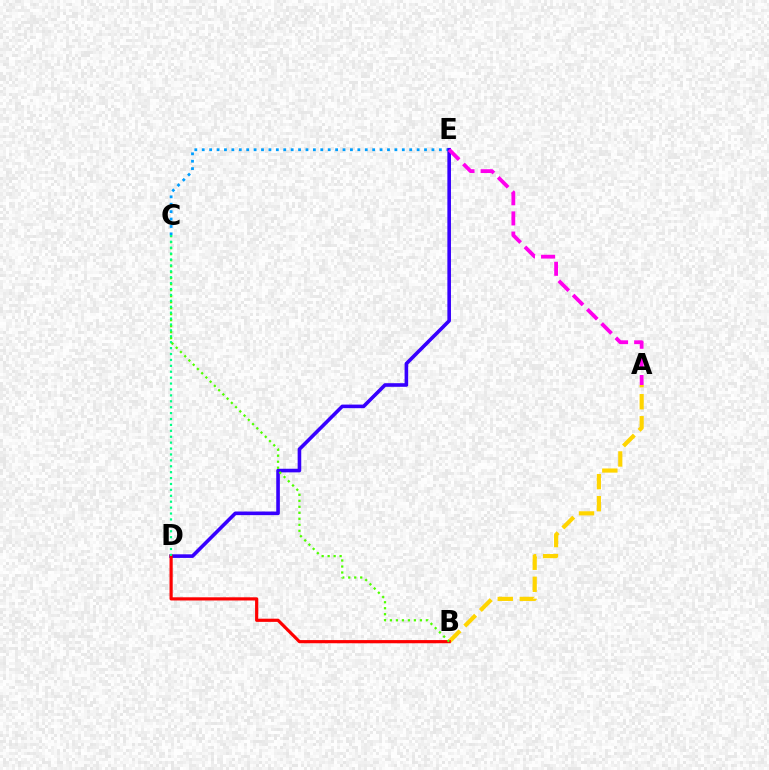{('C', 'E'): [{'color': '#009eff', 'line_style': 'dotted', 'thickness': 2.01}], ('A', 'B'): [{'color': '#ffd500', 'line_style': 'dashed', 'thickness': 2.99}], ('D', 'E'): [{'color': '#3700ff', 'line_style': 'solid', 'thickness': 2.59}], ('B', 'D'): [{'color': '#ff0000', 'line_style': 'solid', 'thickness': 2.29}], ('A', 'E'): [{'color': '#ff00ed', 'line_style': 'dashed', 'thickness': 2.74}], ('B', 'C'): [{'color': '#4fff00', 'line_style': 'dotted', 'thickness': 1.63}], ('C', 'D'): [{'color': '#00ff86', 'line_style': 'dotted', 'thickness': 1.61}]}